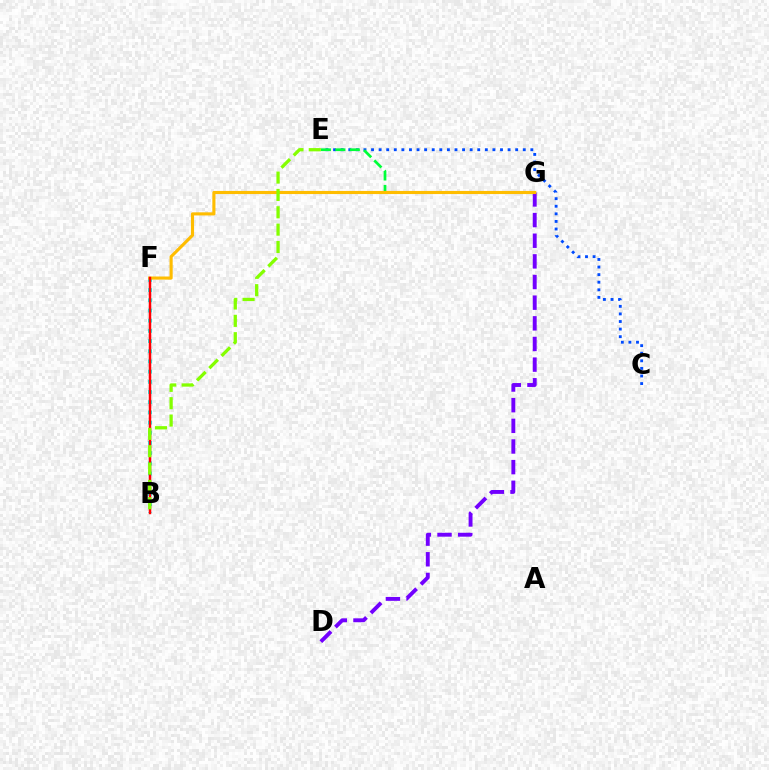{('B', 'F'): [{'color': '#ff00cf', 'line_style': 'dotted', 'thickness': 1.59}, {'color': '#00fff6', 'line_style': 'dotted', 'thickness': 2.77}, {'color': '#ff0000', 'line_style': 'solid', 'thickness': 1.77}], ('C', 'E'): [{'color': '#004bff', 'line_style': 'dotted', 'thickness': 2.06}], ('D', 'G'): [{'color': '#7200ff', 'line_style': 'dashed', 'thickness': 2.81}], ('E', 'G'): [{'color': '#00ff39', 'line_style': 'dashed', 'thickness': 1.97}], ('F', 'G'): [{'color': '#ffbd00', 'line_style': 'solid', 'thickness': 2.25}], ('B', 'E'): [{'color': '#84ff00', 'line_style': 'dashed', 'thickness': 2.36}]}